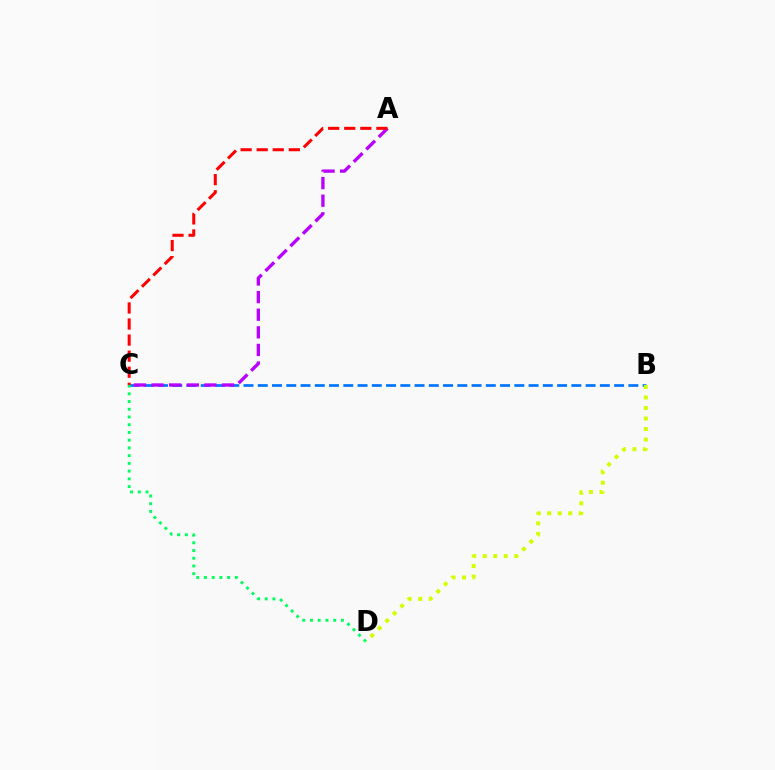{('B', 'C'): [{'color': '#0074ff', 'line_style': 'dashed', 'thickness': 1.94}], ('C', 'D'): [{'color': '#00ff5c', 'line_style': 'dotted', 'thickness': 2.1}], ('B', 'D'): [{'color': '#d1ff00', 'line_style': 'dotted', 'thickness': 2.86}], ('A', 'C'): [{'color': '#b900ff', 'line_style': 'dashed', 'thickness': 2.39}, {'color': '#ff0000', 'line_style': 'dashed', 'thickness': 2.18}]}